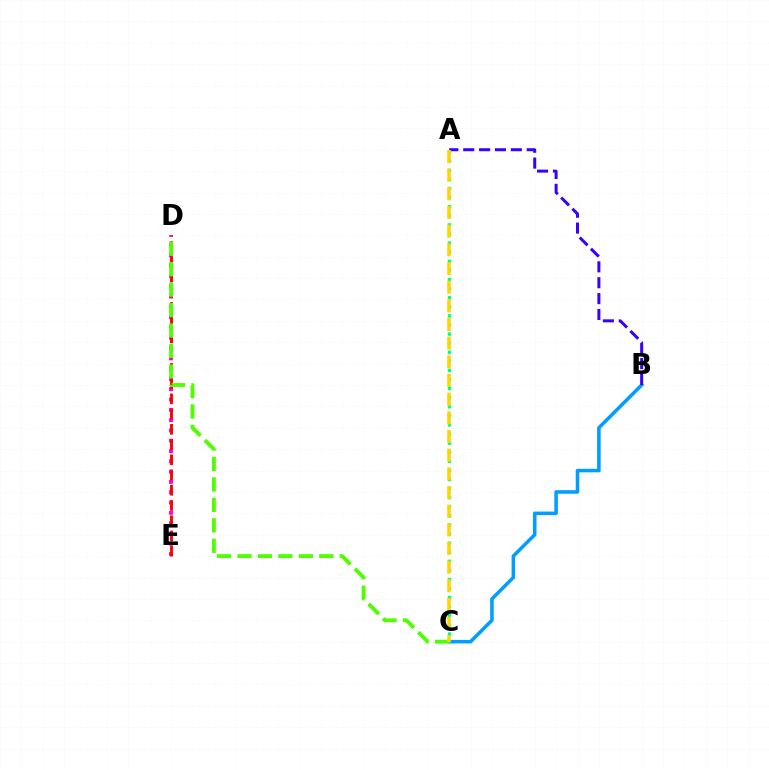{('D', 'E'): [{'color': '#ff00ed', 'line_style': 'dotted', 'thickness': 2.8}, {'color': '#ff0000', 'line_style': 'dashed', 'thickness': 2.07}], ('B', 'C'): [{'color': '#009eff', 'line_style': 'solid', 'thickness': 2.54}], ('A', 'B'): [{'color': '#3700ff', 'line_style': 'dashed', 'thickness': 2.16}], ('C', 'D'): [{'color': '#4fff00', 'line_style': 'dashed', 'thickness': 2.78}], ('A', 'C'): [{'color': '#00ff86', 'line_style': 'dotted', 'thickness': 2.47}, {'color': '#ffd500', 'line_style': 'dashed', 'thickness': 2.54}]}